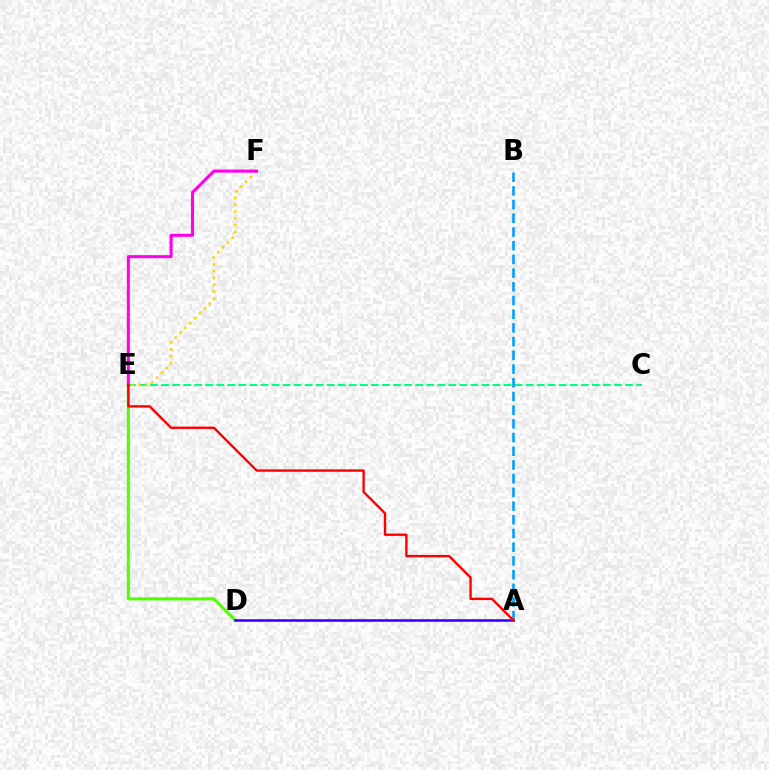{('C', 'E'): [{'color': '#00ff86', 'line_style': 'dashed', 'thickness': 1.5}], ('E', 'F'): [{'color': '#ffd500', 'line_style': 'dotted', 'thickness': 1.86}, {'color': '#ff00ed', 'line_style': 'solid', 'thickness': 2.2}], ('D', 'E'): [{'color': '#4fff00', 'line_style': 'solid', 'thickness': 2.2}], ('A', 'B'): [{'color': '#009eff', 'line_style': 'dashed', 'thickness': 1.86}], ('A', 'D'): [{'color': '#3700ff', 'line_style': 'solid', 'thickness': 1.86}], ('A', 'E'): [{'color': '#ff0000', 'line_style': 'solid', 'thickness': 1.7}]}